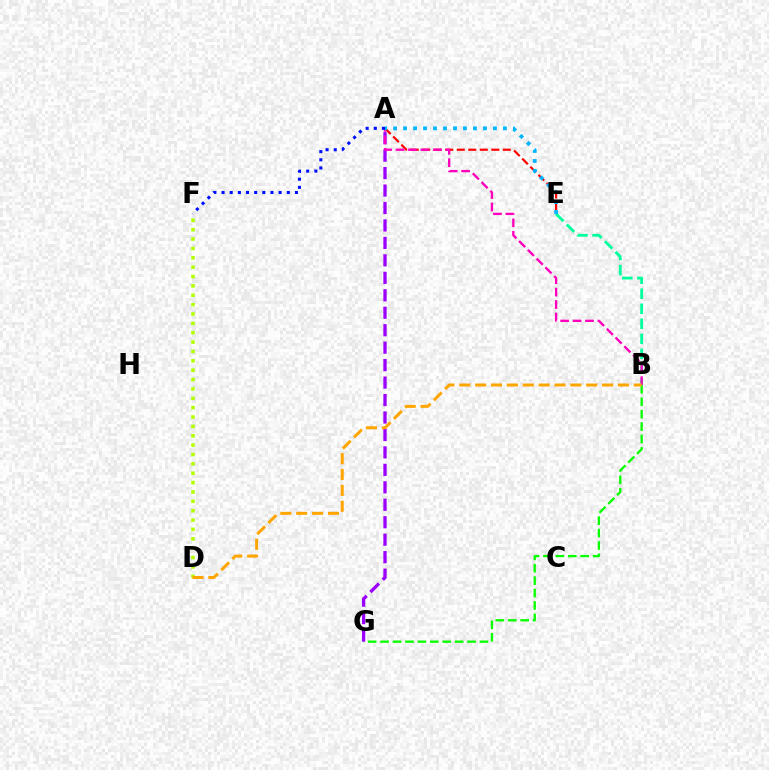{('A', 'E'): [{'color': '#ff0000', 'line_style': 'dashed', 'thickness': 1.56}, {'color': '#00b5ff', 'line_style': 'dotted', 'thickness': 2.71}], ('B', 'G'): [{'color': '#08ff00', 'line_style': 'dashed', 'thickness': 1.69}], ('B', 'E'): [{'color': '#00ff9d', 'line_style': 'dashed', 'thickness': 2.04}], ('A', 'G'): [{'color': '#9b00ff', 'line_style': 'dashed', 'thickness': 2.37}], ('D', 'F'): [{'color': '#b3ff00', 'line_style': 'dotted', 'thickness': 2.54}], ('A', 'B'): [{'color': '#ff00bd', 'line_style': 'dashed', 'thickness': 1.69}], ('B', 'D'): [{'color': '#ffa500', 'line_style': 'dashed', 'thickness': 2.16}], ('A', 'F'): [{'color': '#0010ff', 'line_style': 'dotted', 'thickness': 2.22}]}